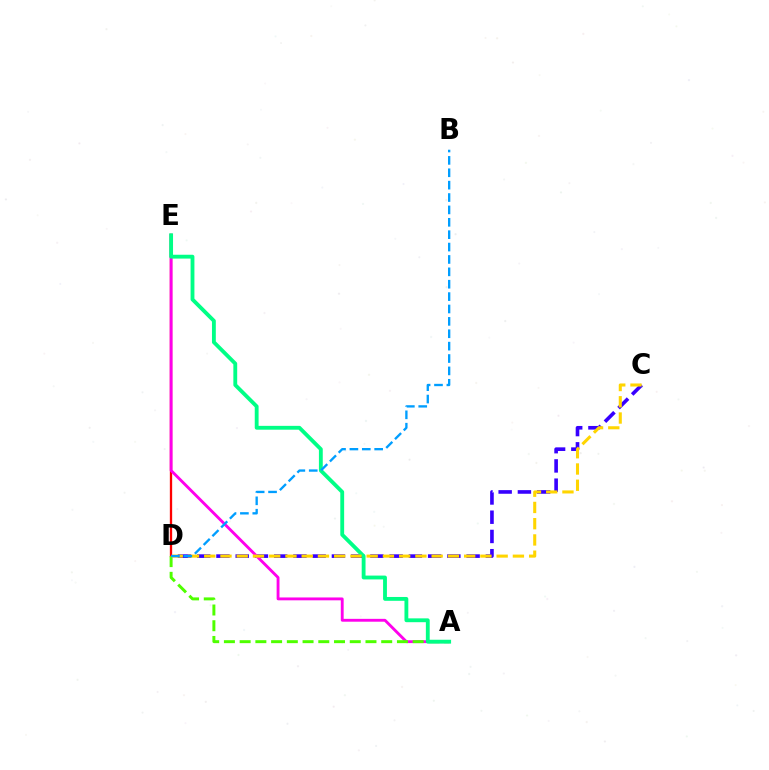{('D', 'E'): [{'color': '#ff0000', 'line_style': 'solid', 'thickness': 1.67}], ('C', 'D'): [{'color': '#3700ff', 'line_style': 'dashed', 'thickness': 2.61}, {'color': '#ffd500', 'line_style': 'dashed', 'thickness': 2.21}], ('A', 'E'): [{'color': '#ff00ed', 'line_style': 'solid', 'thickness': 2.06}, {'color': '#00ff86', 'line_style': 'solid', 'thickness': 2.76}], ('A', 'D'): [{'color': '#4fff00', 'line_style': 'dashed', 'thickness': 2.14}], ('B', 'D'): [{'color': '#009eff', 'line_style': 'dashed', 'thickness': 1.68}]}